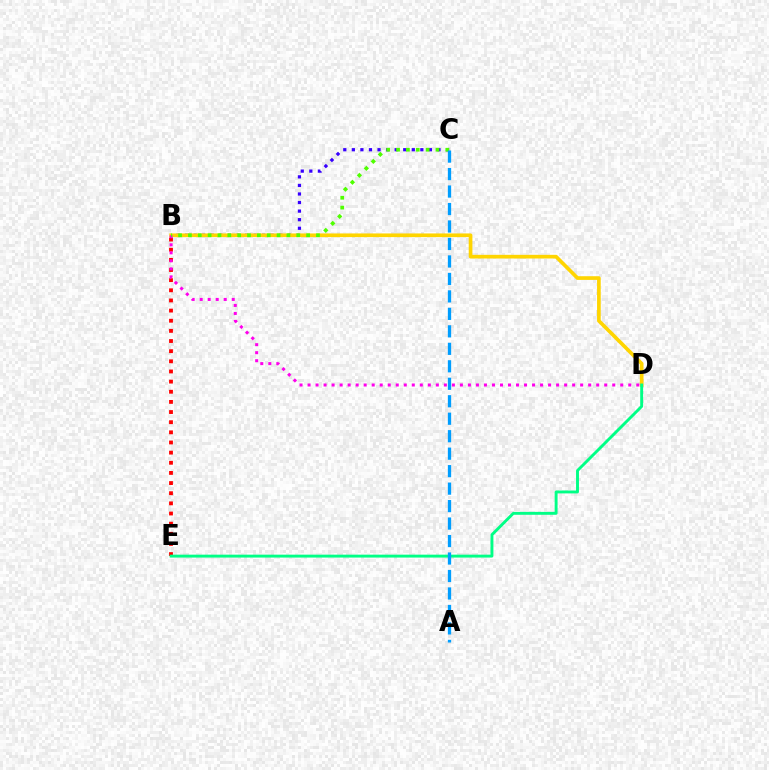{('B', 'C'): [{'color': '#3700ff', 'line_style': 'dotted', 'thickness': 2.33}, {'color': '#4fff00', 'line_style': 'dotted', 'thickness': 2.68}], ('B', 'D'): [{'color': '#ffd500', 'line_style': 'solid', 'thickness': 2.65}, {'color': '#ff00ed', 'line_style': 'dotted', 'thickness': 2.18}], ('B', 'E'): [{'color': '#ff0000', 'line_style': 'dotted', 'thickness': 2.76}], ('D', 'E'): [{'color': '#00ff86', 'line_style': 'solid', 'thickness': 2.09}], ('A', 'C'): [{'color': '#009eff', 'line_style': 'dashed', 'thickness': 2.37}]}